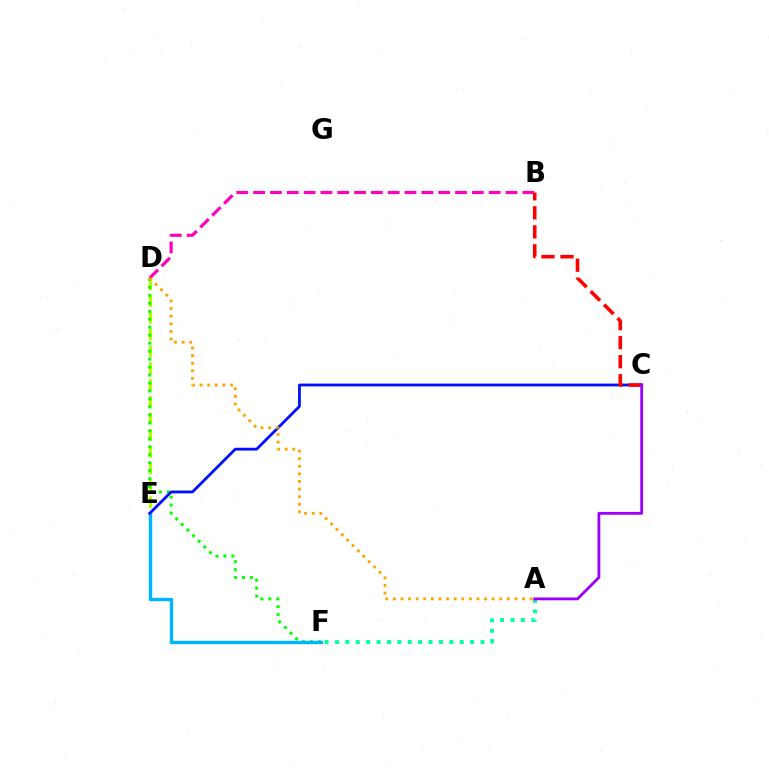{('D', 'E'): [{'color': '#b3ff00', 'line_style': 'dashed', 'thickness': 2.28}], ('D', 'F'): [{'color': '#08ff00', 'line_style': 'dotted', 'thickness': 2.17}], ('A', 'F'): [{'color': '#00ff9d', 'line_style': 'dotted', 'thickness': 2.82}], ('E', 'F'): [{'color': '#00b5ff', 'line_style': 'solid', 'thickness': 2.43}], ('C', 'E'): [{'color': '#0010ff', 'line_style': 'solid', 'thickness': 2.01}], ('B', 'D'): [{'color': '#ff00bd', 'line_style': 'dashed', 'thickness': 2.29}], ('B', 'C'): [{'color': '#ff0000', 'line_style': 'dashed', 'thickness': 2.59}], ('A', 'C'): [{'color': '#9b00ff', 'line_style': 'solid', 'thickness': 2.02}], ('A', 'D'): [{'color': '#ffa500', 'line_style': 'dotted', 'thickness': 2.06}]}